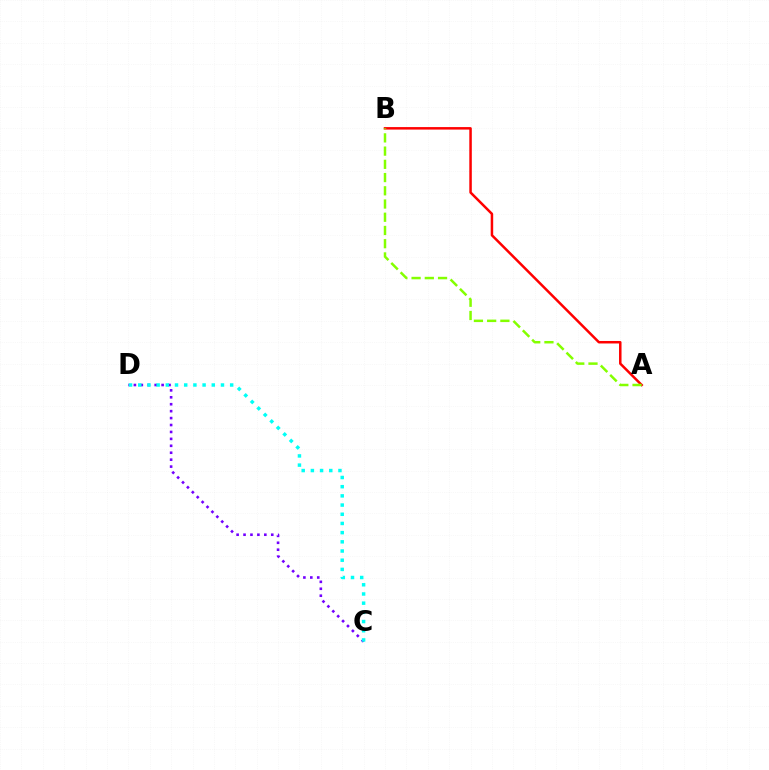{('C', 'D'): [{'color': '#7200ff', 'line_style': 'dotted', 'thickness': 1.88}, {'color': '#00fff6', 'line_style': 'dotted', 'thickness': 2.5}], ('A', 'B'): [{'color': '#ff0000', 'line_style': 'solid', 'thickness': 1.8}, {'color': '#84ff00', 'line_style': 'dashed', 'thickness': 1.8}]}